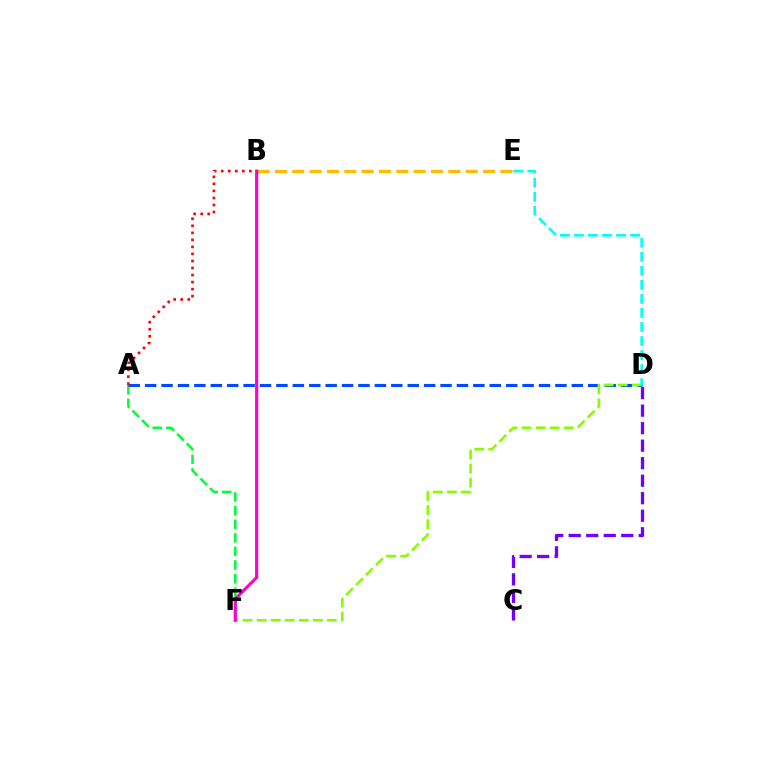{('B', 'E'): [{'color': '#ffbd00', 'line_style': 'dashed', 'thickness': 2.36}], ('A', 'F'): [{'color': '#00ff39', 'line_style': 'dashed', 'thickness': 1.85}], ('A', 'D'): [{'color': '#004bff', 'line_style': 'dashed', 'thickness': 2.23}], ('D', 'F'): [{'color': '#84ff00', 'line_style': 'dashed', 'thickness': 1.91}], ('A', 'B'): [{'color': '#ff0000', 'line_style': 'dotted', 'thickness': 1.91}], ('D', 'E'): [{'color': '#00fff6', 'line_style': 'dashed', 'thickness': 1.91}], ('C', 'D'): [{'color': '#7200ff', 'line_style': 'dashed', 'thickness': 2.38}], ('B', 'F'): [{'color': '#ff00cf', 'line_style': 'solid', 'thickness': 2.27}]}